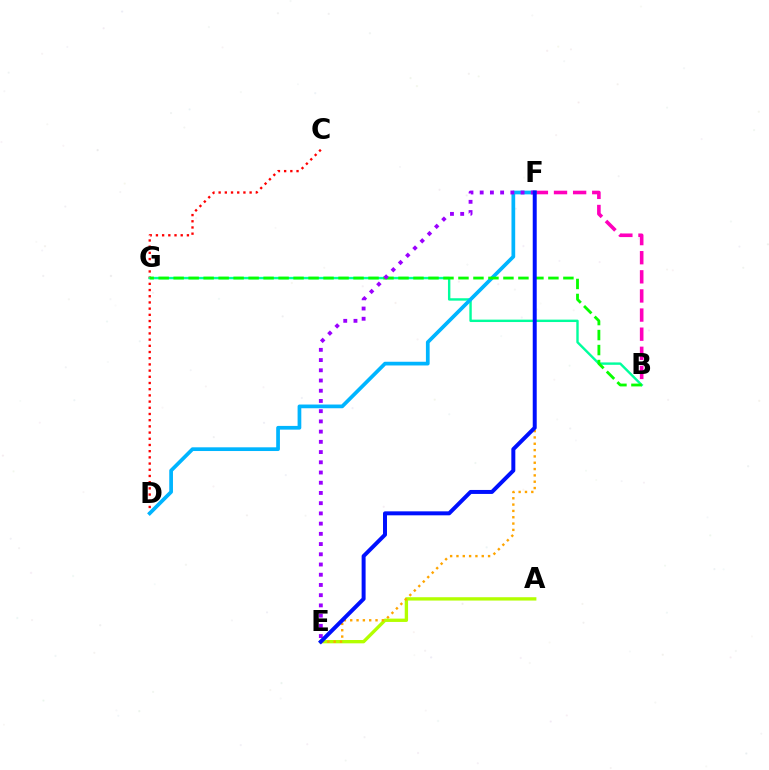{('C', 'D'): [{'color': '#ff0000', 'line_style': 'dotted', 'thickness': 1.68}], ('B', 'G'): [{'color': '#00ff9d', 'line_style': 'solid', 'thickness': 1.73}, {'color': '#08ff00', 'line_style': 'dashed', 'thickness': 2.04}], ('B', 'F'): [{'color': '#ff00bd', 'line_style': 'dashed', 'thickness': 2.6}], ('A', 'E'): [{'color': '#b3ff00', 'line_style': 'solid', 'thickness': 2.4}], ('D', 'F'): [{'color': '#00b5ff', 'line_style': 'solid', 'thickness': 2.68}], ('E', 'F'): [{'color': '#ffa500', 'line_style': 'dotted', 'thickness': 1.72}, {'color': '#9b00ff', 'line_style': 'dotted', 'thickness': 2.78}, {'color': '#0010ff', 'line_style': 'solid', 'thickness': 2.86}]}